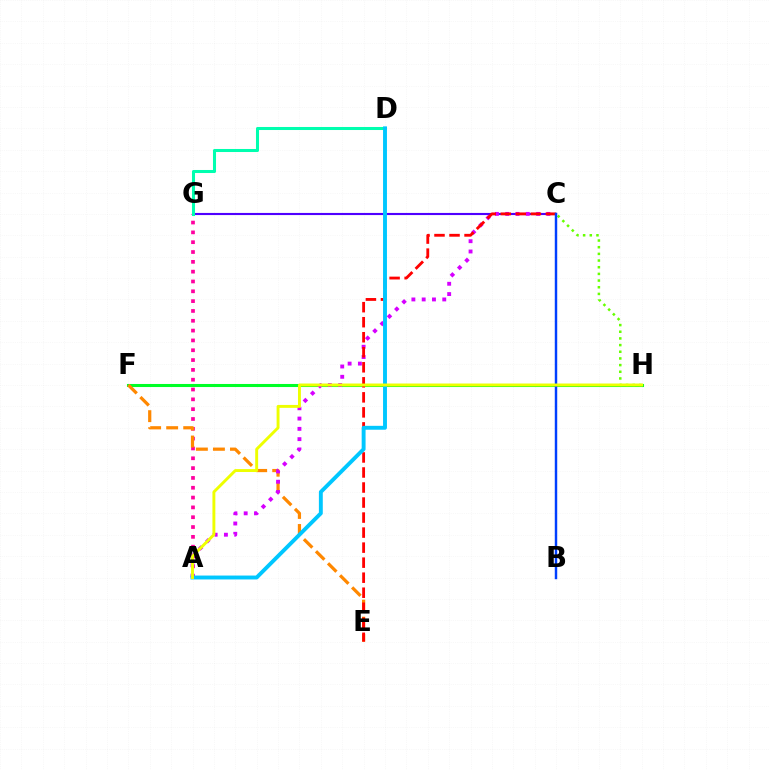{('C', 'G'): [{'color': '#4f00ff', 'line_style': 'solid', 'thickness': 1.53}], ('F', 'H'): [{'color': '#00ff27', 'line_style': 'solid', 'thickness': 2.21}], ('A', 'G'): [{'color': '#ff00a0', 'line_style': 'dotted', 'thickness': 2.67}], ('C', 'H'): [{'color': '#66ff00', 'line_style': 'dotted', 'thickness': 1.81}], ('E', 'F'): [{'color': '#ff8800', 'line_style': 'dashed', 'thickness': 2.31}], ('A', 'C'): [{'color': '#d600ff', 'line_style': 'dotted', 'thickness': 2.8}], ('D', 'G'): [{'color': '#00ffaf', 'line_style': 'solid', 'thickness': 2.19}], ('C', 'E'): [{'color': '#ff0000', 'line_style': 'dashed', 'thickness': 2.04}], ('A', 'D'): [{'color': '#00c7ff', 'line_style': 'solid', 'thickness': 2.8}], ('B', 'C'): [{'color': '#003fff', 'line_style': 'solid', 'thickness': 1.76}], ('A', 'H'): [{'color': '#eeff00', 'line_style': 'solid', 'thickness': 2.1}]}